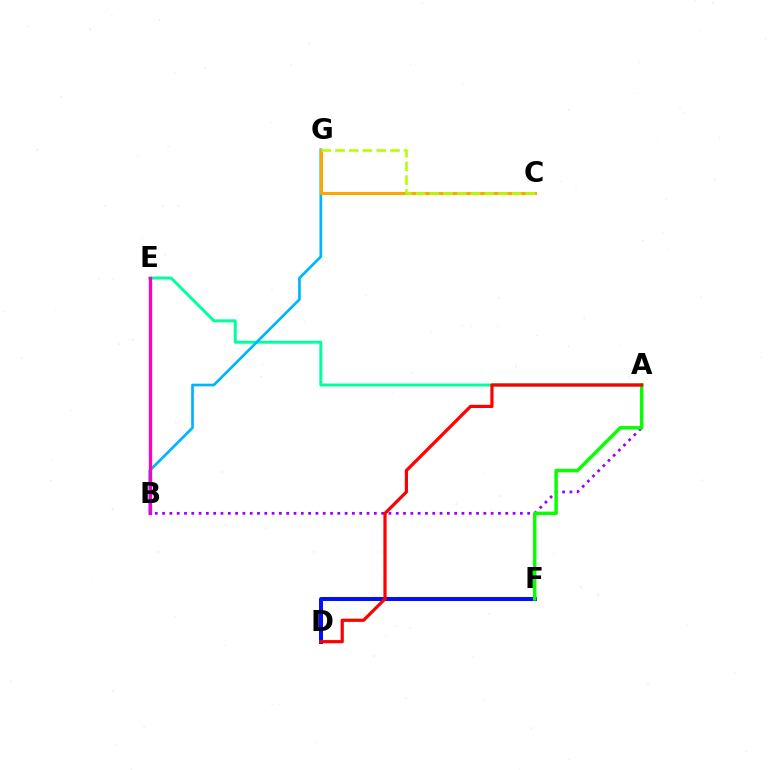{('A', 'E'): [{'color': '#00ff9d', 'line_style': 'solid', 'thickness': 2.14}], ('B', 'G'): [{'color': '#00b5ff', 'line_style': 'solid', 'thickness': 1.95}], ('D', 'F'): [{'color': '#0010ff', 'line_style': 'solid', 'thickness': 2.87}], ('B', 'E'): [{'color': '#ff00bd', 'line_style': 'solid', 'thickness': 2.37}], ('C', 'G'): [{'color': '#ffa500', 'line_style': 'solid', 'thickness': 2.22}, {'color': '#b3ff00', 'line_style': 'dashed', 'thickness': 1.86}], ('A', 'B'): [{'color': '#9b00ff', 'line_style': 'dotted', 'thickness': 1.98}], ('A', 'F'): [{'color': '#08ff00', 'line_style': 'solid', 'thickness': 2.48}], ('A', 'D'): [{'color': '#ff0000', 'line_style': 'solid', 'thickness': 2.31}]}